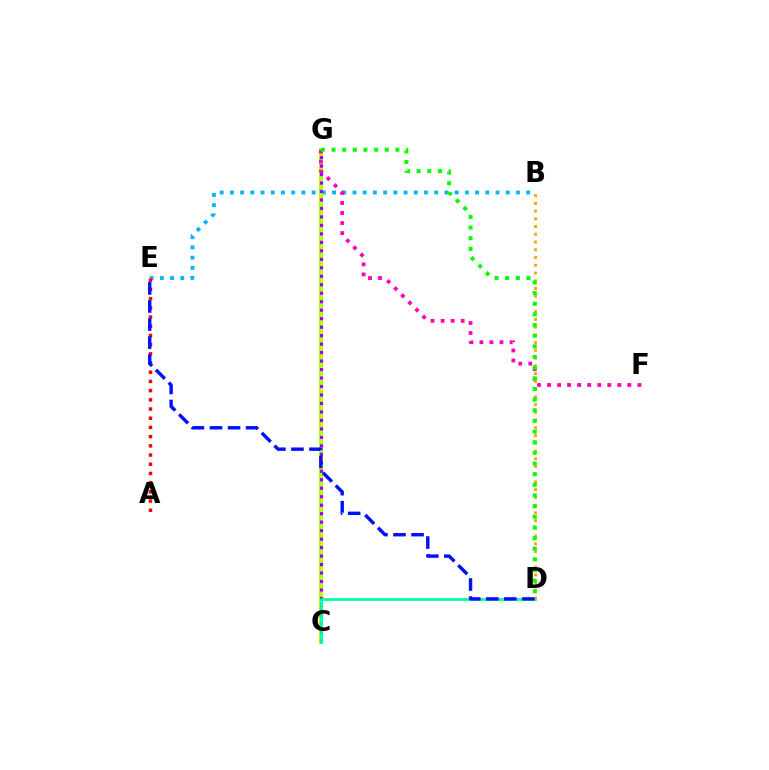{('B', 'E'): [{'color': '#00b5ff', 'line_style': 'dotted', 'thickness': 2.78}], ('C', 'G'): [{'color': '#b3ff00', 'line_style': 'solid', 'thickness': 2.87}, {'color': '#9b00ff', 'line_style': 'dotted', 'thickness': 2.3}], ('F', 'G'): [{'color': '#ff00bd', 'line_style': 'dotted', 'thickness': 2.73}], ('A', 'E'): [{'color': '#ff0000', 'line_style': 'dotted', 'thickness': 2.5}], ('C', 'D'): [{'color': '#00ff9d', 'line_style': 'solid', 'thickness': 1.99}], ('B', 'D'): [{'color': '#ffa500', 'line_style': 'dotted', 'thickness': 2.1}], ('D', 'G'): [{'color': '#08ff00', 'line_style': 'dotted', 'thickness': 2.89}], ('D', 'E'): [{'color': '#0010ff', 'line_style': 'dashed', 'thickness': 2.45}]}